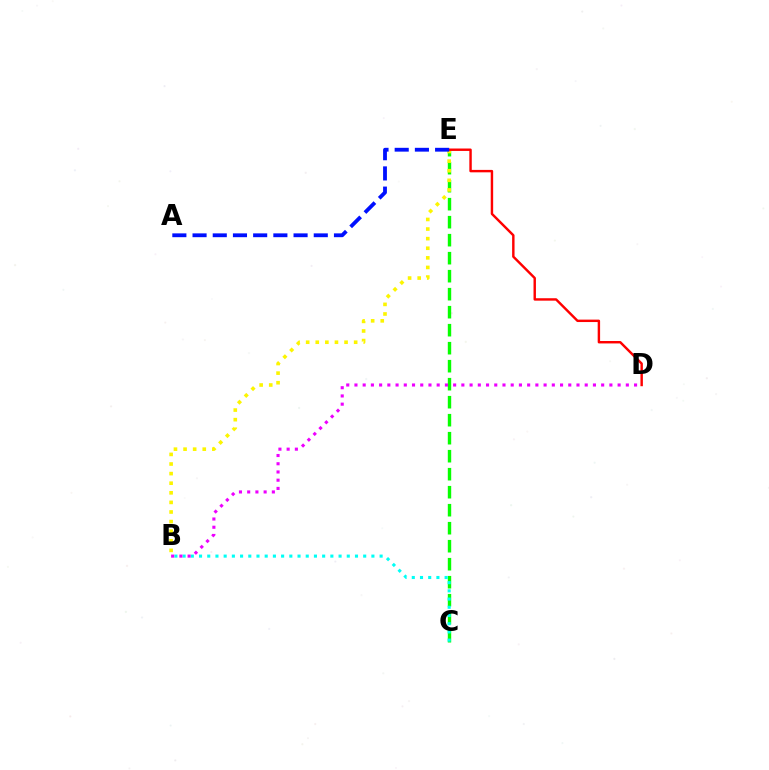{('C', 'E'): [{'color': '#08ff00', 'line_style': 'dashed', 'thickness': 2.45}], ('B', 'E'): [{'color': '#fcf500', 'line_style': 'dotted', 'thickness': 2.61}], ('D', 'E'): [{'color': '#ff0000', 'line_style': 'solid', 'thickness': 1.75}], ('B', 'C'): [{'color': '#00fff6', 'line_style': 'dotted', 'thickness': 2.23}], ('B', 'D'): [{'color': '#ee00ff', 'line_style': 'dotted', 'thickness': 2.23}], ('A', 'E'): [{'color': '#0010ff', 'line_style': 'dashed', 'thickness': 2.74}]}